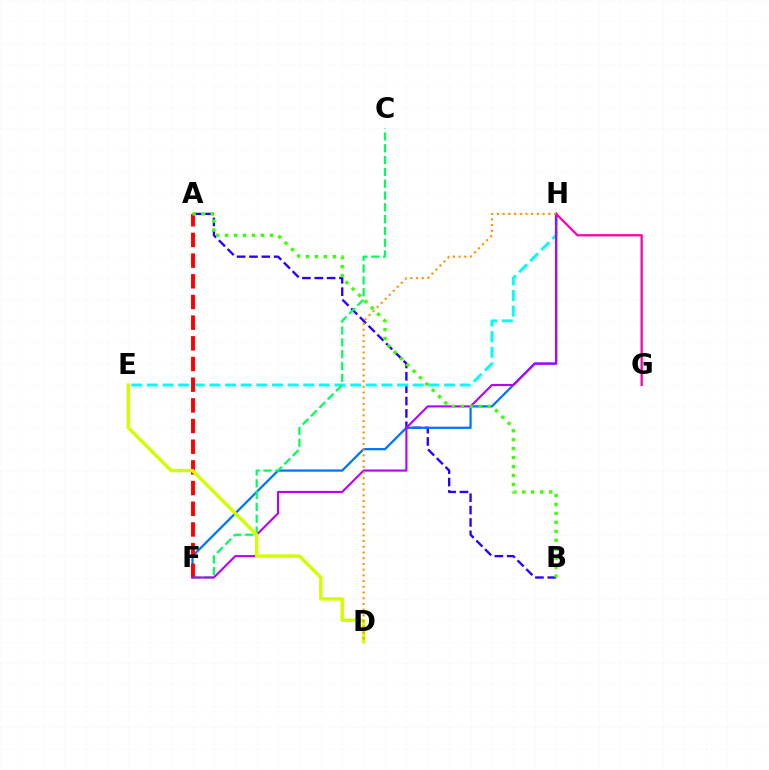{('A', 'B'): [{'color': '#2500ff', 'line_style': 'dashed', 'thickness': 1.68}, {'color': '#3dff00', 'line_style': 'dotted', 'thickness': 2.44}], ('E', 'H'): [{'color': '#00fff6', 'line_style': 'dashed', 'thickness': 2.13}], ('F', 'H'): [{'color': '#0074ff', 'line_style': 'solid', 'thickness': 1.63}, {'color': '#b900ff', 'line_style': 'solid', 'thickness': 1.53}], ('C', 'F'): [{'color': '#00ff5c', 'line_style': 'dashed', 'thickness': 1.6}], ('G', 'H'): [{'color': '#ff00ac', 'line_style': 'solid', 'thickness': 1.63}], ('A', 'F'): [{'color': '#ff0000', 'line_style': 'dashed', 'thickness': 2.81}], ('D', 'E'): [{'color': '#d1ff00', 'line_style': 'solid', 'thickness': 2.46}], ('D', 'H'): [{'color': '#ff9400', 'line_style': 'dotted', 'thickness': 1.55}]}